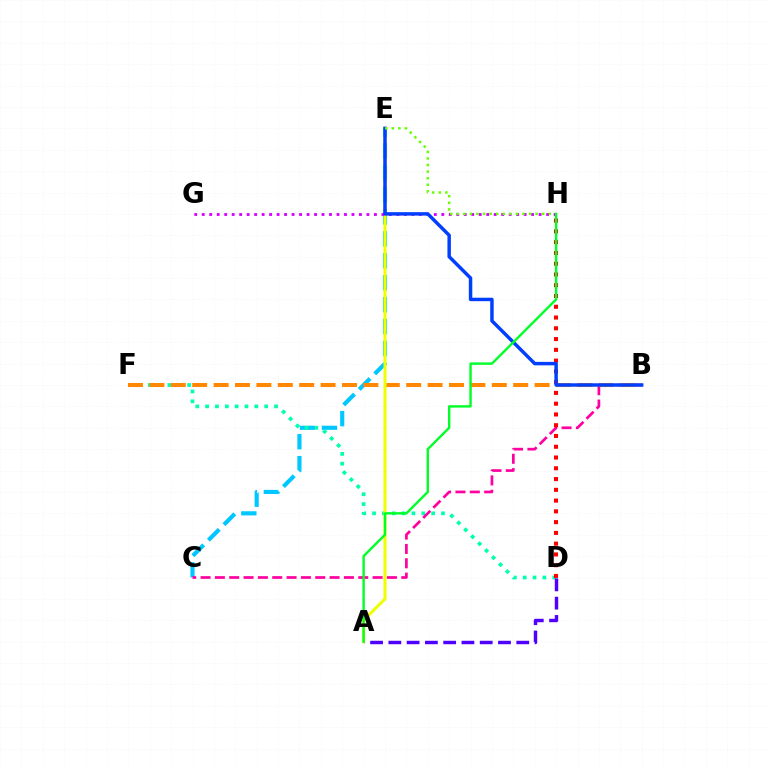{('C', 'E'): [{'color': '#00c7ff', 'line_style': 'dashed', 'thickness': 2.98}], ('D', 'F'): [{'color': '#00ffaf', 'line_style': 'dotted', 'thickness': 2.68}], ('B', 'C'): [{'color': '#ff00a0', 'line_style': 'dashed', 'thickness': 1.95}], ('B', 'F'): [{'color': '#ff8800', 'line_style': 'dashed', 'thickness': 2.91}], ('D', 'H'): [{'color': '#ff0000', 'line_style': 'dotted', 'thickness': 2.93}], ('A', 'E'): [{'color': '#eeff00', 'line_style': 'solid', 'thickness': 2.19}], ('G', 'H'): [{'color': '#d600ff', 'line_style': 'dotted', 'thickness': 2.03}], ('B', 'E'): [{'color': '#003fff', 'line_style': 'solid', 'thickness': 2.49}], ('E', 'H'): [{'color': '#66ff00', 'line_style': 'dotted', 'thickness': 1.79}], ('A', 'D'): [{'color': '#4f00ff', 'line_style': 'dashed', 'thickness': 2.48}], ('A', 'H'): [{'color': '#00ff27', 'line_style': 'solid', 'thickness': 1.72}]}